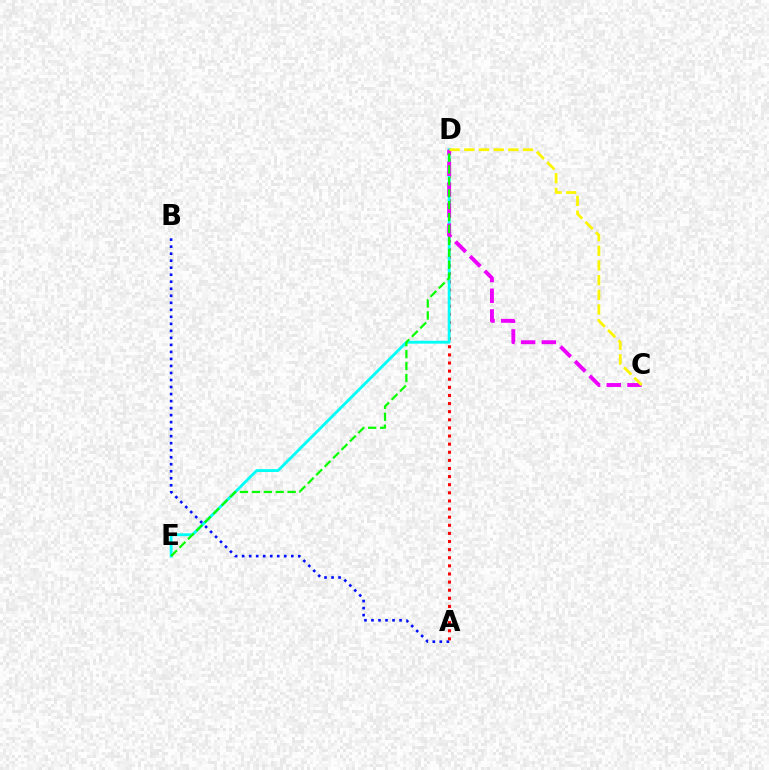{('A', 'D'): [{'color': '#ff0000', 'line_style': 'dotted', 'thickness': 2.2}], ('D', 'E'): [{'color': '#00fff6', 'line_style': 'solid', 'thickness': 2.05}, {'color': '#08ff00', 'line_style': 'dashed', 'thickness': 1.62}], ('C', 'D'): [{'color': '#ee00ff', 'line_style': 'dashed', 'thickness': 2.81}, {'color': '#fcf500', 'line_style': 'dashed', 'thickness': 1.99}], ('A', 'B'): [{'color': '#0010ff', 'line_style': 'dotted', 'thickness': 1.91}]}